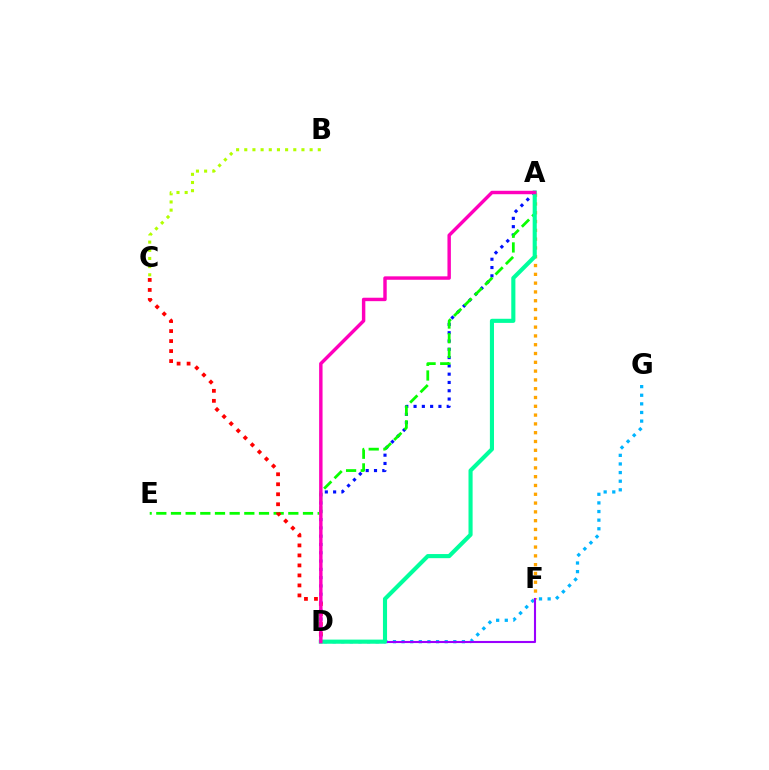{('A', 'D'): [{'color': '#0010ff', 'line_style': 'dotted', 'thickness': 2.25}, {'color': '#00ff9d', 'line_style': 'solid', 'thickness': 2.96}, {'color': '#ff00bd', 'line_style': 'solid', 'thickness': 2.47}], ('A', 'E'): [{'color': '#08ff00', 'line_style': 'dashed', 'thickness': 1.99}], ('D', 'G'): [{'color': '#00b5ff', 'line_style': 'dotted', 'thickness': 2.34}], ('A', 'F'): [{'color': '#ffa500', 'line_style': 'dotted', 'thickness': 2.39}], ('B', 'C'): [{'color': '#b3ff00', 'line_style': 'dotted', 'thickness': 2.22}], ('C', 'D'): [{'color': '#ff0000', 'line_style': 'dotted', 'thickness': 2.72}], ('D', 'F'): [{'color': '#9b00ff', 'line_style': 'solid', 'thickness': 1.51}]}